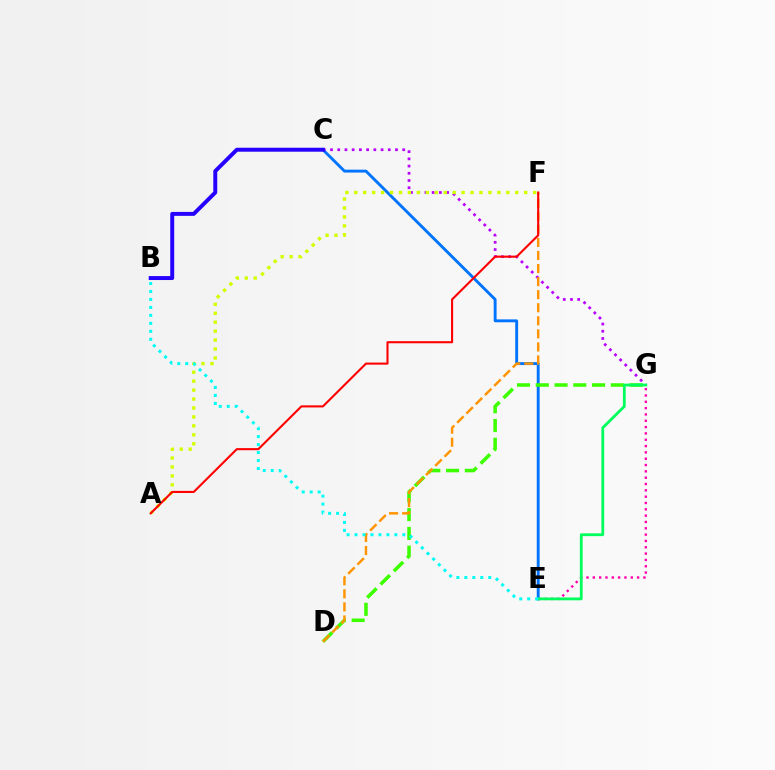{('C', 'E'): [{'color': '#0074ff', 'line_style': 'solid', 'thickness': 2.08}], ('C', 'G'): [{'color': '#b900ff', 'line_style': 'dotted', 'thickness': 1.96}], ('D', 'G'): [{'color': '#3dff00', 'line_style': 'dashed', 'thickness': 2.55}], ('D', 'F'): [{'color': '#ff9400', 'line_style': 'dashed', 'thickness': 1.77}], ('A', 'F'): [{'color': '#d1ff00', 'line_style': 'dotted', 'thickness': 2.43}, {'color': '#ff0000', 'line_style': 'solid', 'thickness': 1.51}], ('E', 'G'): [{'color': '#ff00ac', 'line_style': 'dotted', 'thickness': 1.72}, {'color': '#00ff5c', 'line_style': 'solid', 'thickness': 2.01}], ('B', 'C'): [{'color': '#2500ff', 'line_style': 'solid', 'thickness': 2.84}], ('B', 'E'): [{'color': '#00fff6', 'line_style': 'dotted', 'thickness': 2.16}]}